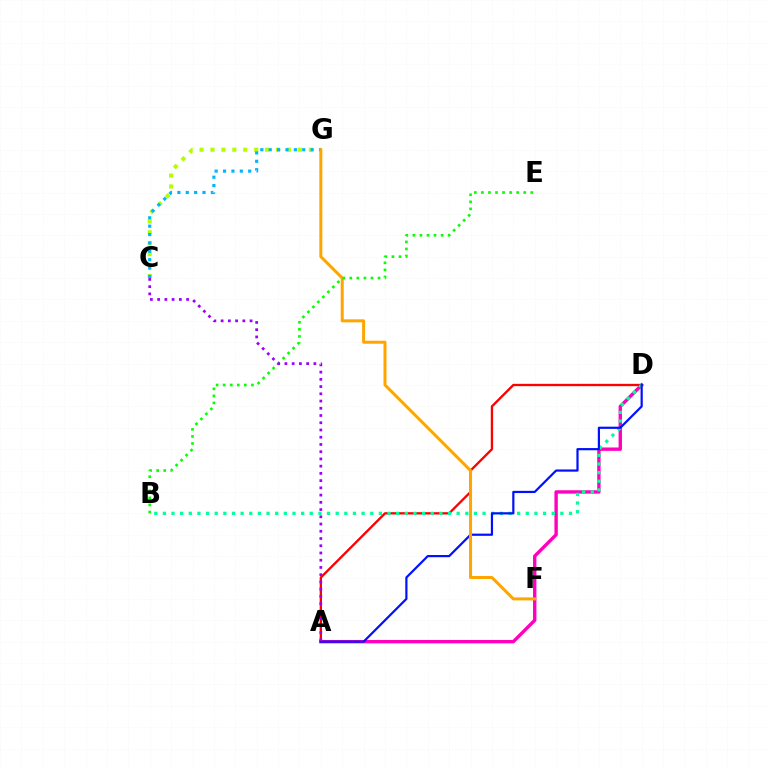{('A', 'D'): [{'color': '#ff00bd', 'line_style': 'solid', 'thickness': 2.43}, {'color': '#ff0000', 'line_style': 'solid', 'thickness': 1.67}, {'color': '#0010ff', 'line_style': 'solid', 'thickness': 1.58}], ('C', 'G'): [{'color': '#b3ff00', 'line_style': 'dotted', 'thickness': 2.97}, {'color': '#00b5ff', 'line_style': 'dotted', 'thickness': 2.28}], ('B', 'D'): [{'color': '#00ff9d', 'line_style': 'dotted', 'thickness': 2.35}], ('F', 'G'): [{'color': '#ffa500', 'line_style': 'solid', 'thickness': 2.16}], ('B', 'E'): [{'color': '#08ff00', 'line_style': 'dotted', 'thickness': 1.92}], ('A', 'C'): [{'color': '#9b00ff', 'line_style': 'dotted', 'thickness': 1.97}]}